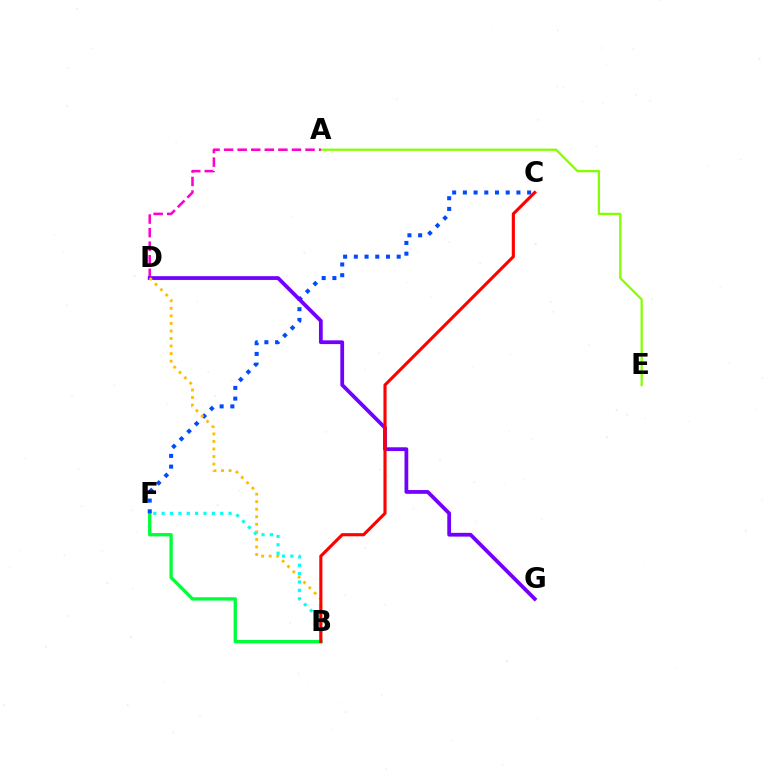{('B', 'F'): [{'color': '#00ff39', 'line_style': 'solid', 'thickness': 2.39}, {'color': '#00fff6', 'line_style': 'dotted', 'thickness': 2.27}], ('A', 'E'): [{'color': '#84ff00', 'line_style': 'solid', 'thickness': 1.64}], ('C', 'F'): [{'color': '#004bff', 'line_style': 'dotted', 'thickness': 2.91}], ('A', 'D'): [{'color': '#ff00cf', 'line_style': 'dashed', 'thickness': 1.84}], ('D', 'G'): [{'color': '#7200ff', 'line_style': 'solid', 'thickness': 2.71}], ('B', 'D'): [{'color': '#ffbd00', 'line_style': 'dotted', 'thickness': 2.05}], ('B', 'C'): [{'color': '#ff0000', 'line_style': 'solid', 'thickness': 2.24}]}